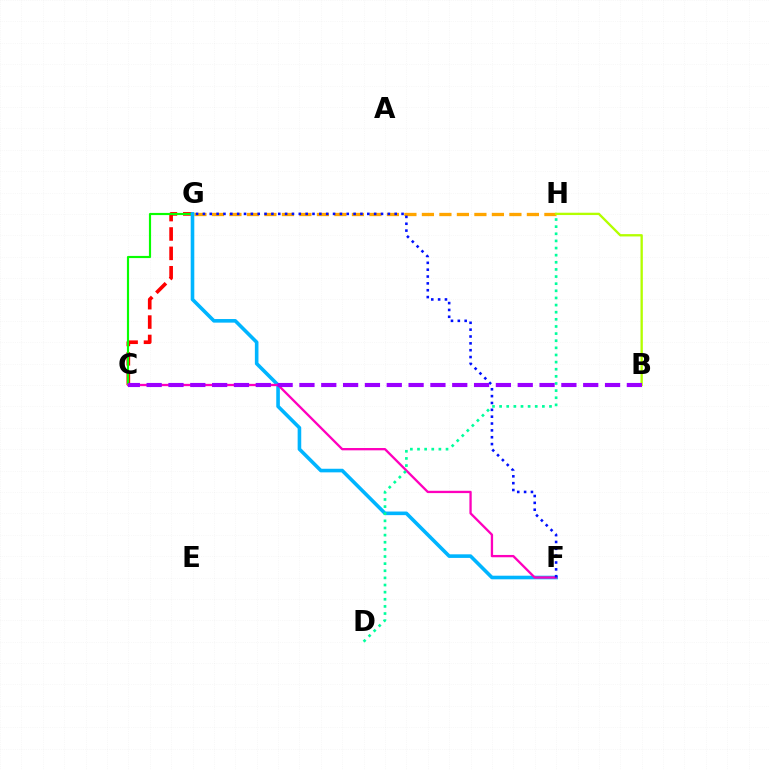{('C', 'G'): [{'color': '#ff0000', 'line_style': 'dashed', 'thickness': 2.63}, {'color': '#08ff00', 'line_style': 'solid', 'thickness': 1.56}], ('G', 'H'): [{'color': '#ffa500', 'line_style': 'dashed', 'thickness': 2.38}], ('F', 'G'): [{'color': '#00b5ff', 'line_style': 'solid', 'thickness': 2.59}, {'color': '#0010ff', 'line_style': 'dotted', 'thickness': 1.86}], ('C', 'F'): [{'color': '#ff00bd', 'line_style': 'solid', 'thickness': 1.66}], ('B', 'H'): [{'color': '#b3ff00', 'line_style': 'solid', 'thickness': 1.68}], ('D', 'H'): [{'color': '#00ff9d', 'line_style': 'dotted', 'thickness': 1.94}], ('B', 'C'): [{'color': '#9b00ff', 'line_style': 'dashed', 'thickness': 2.97}]}